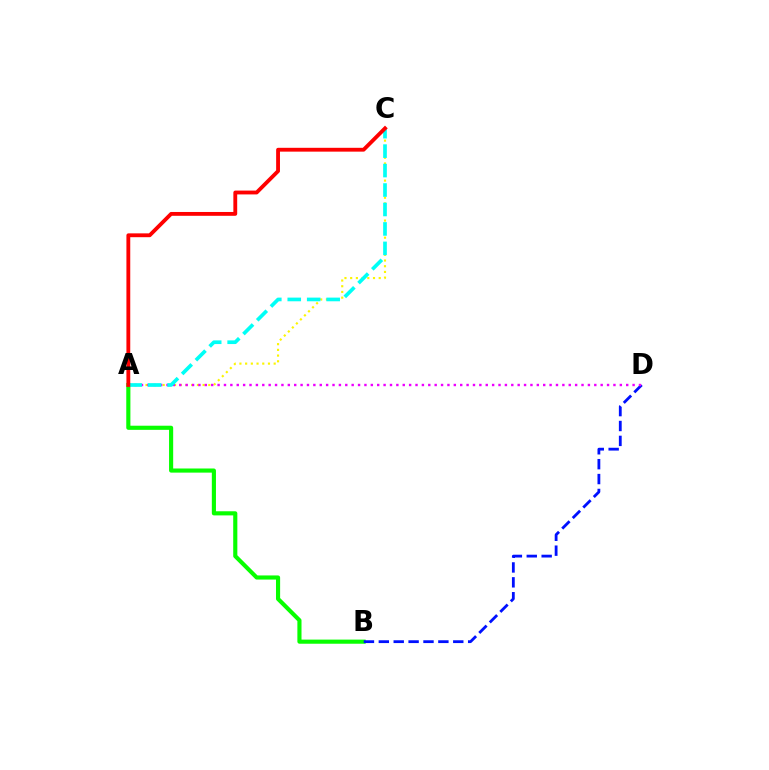{('A', 'C'): [{'color': '#fcf500', 'line_style': 'dotted', 'thickness': 1.55}, {'color': '#00fff6', 'line_style': 'dashed', 'thickness': 2.64}, {'color': '#ff0000', 'line_style': 'solid', 'thickness': 2.76}], ('A', 'B'): [{'color': '#08ff00', 'line_style': 'solid', 'thickness': 2.97}], ('B', 'D'): [{'color': '#0010ff', 'line_style': 'dashed', 'thickness': 2.02}], ('A', 'D'): [{'color': '#ee00ff', 'line_style': 'dotted', 'thickness': 1.73}]}